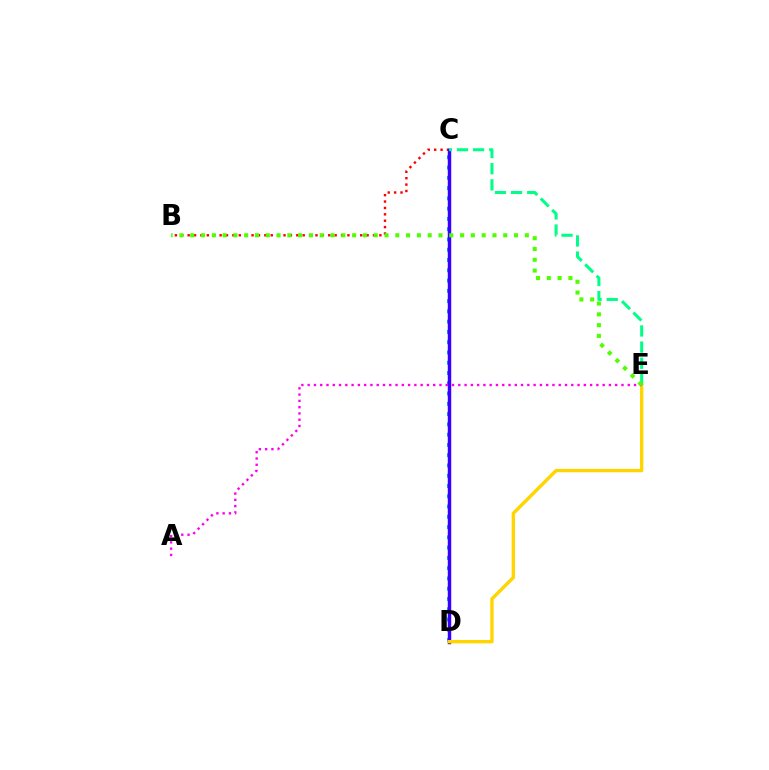{('B', 'C'): [{'color': '#ff0000', 'line_style': 'dotted', 'thickness': 1.74}], ('C', 'D'): [{'color': '#009eff', 'line_style': 'dotted', 'thickness': 2.79}, {'color': '#3700ff', 'line_style': 'solid', 'thickness': 2.48}], ('D', 'E'): [{'color': '#ffd500', 'line_style': 'solid', 'thickness': 2.43}], ('A', 'E'): [{'color': '#ff00ed', 'line_style': 'dotted', 'thickness': 1.71}], ('C', 'E'): [{'color': '#00ff86', 'line_style': 'dashed', 'thickness': 2.19}], ('B', 'E'): [{'color': '#4fff00', 'line_style': 'dotted', 'thickness': 2.93}]}